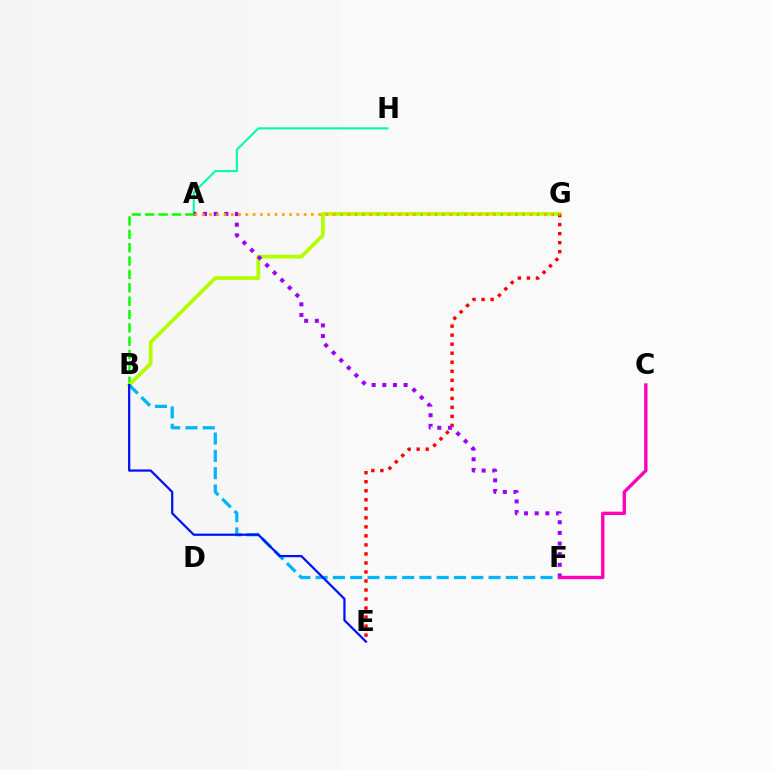{('A', 'H'): [{'color': '#00ff9d', 'line_style': 'solid', 'thickness': 1.51}], ('A', 'B'): [{'color': '#08ff00', 'line_style': 'dashed', 'thickness': 1.82}], ('B', 'G'): [{'color': '#b3ff00', 'line_style': 'solid', 'thickness': 2.72}], ('E', 'G'): [{'color': '#ff0000', 'line_style': 'dotted', 'thickness': 2.45}], ('A', 'F'): [{'color': '#9b00ff', 'line_style': 'dotted', 'thickness': 2.89}], ('A', 'G'): [{'color': '#ffa500', 'line_style': 'dotted', 'thickness': 1.98}], ('B', 'F'): [{'color': '#00b5ff', 'line_style': 'dashed', 'thickness': 2.35}], ('B', 'E'): [{'color': '#0010ff', 'line_style': 'solid', 'thickness': 1.61}], ('C', 'F'): [{'color': '#ff00bd', 'line_style': 'solid', 'thickness': 2.42}]}